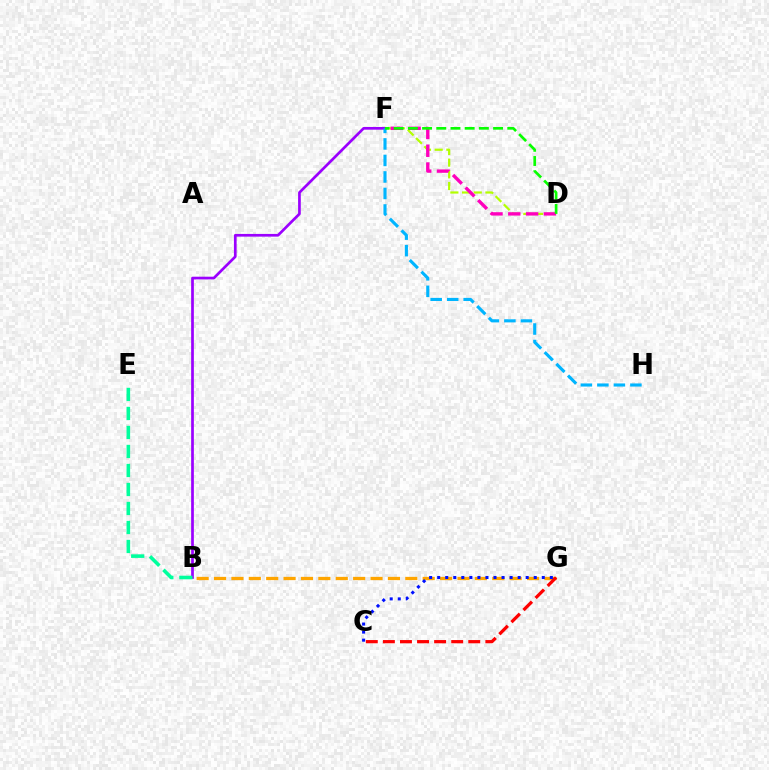{('B', 'G'): [{'color': '#ffa500', 'line_style': 'dashed', 'thickness': 2.36}], ('C', 'G'): [{'color': '#ff0000', 'line_style': 'dashed', 'thickness': 2.32}, {'color': '#0010ff', 'line_style': 'dotted', 'thickness': 2.19}], ('D', 'F'): [{'color': '#b3ff00', 'line_style': 'dashed', 'thickness': 1.59}, {'color': '#ff00bd', 'line_style': 'dashed', 'thickness': 2.42}, {'color': '#08ff00', 'line_style': 'dashed', 'thickness': 1.93}], ('B', 'F'): [{'color': '#9b00ff', 'line_style': 'solid', 'thickness': 1.95}], ('F', 'H'): [{'color': '#00b5ff', 'line_style': 'dashed', 'thickness': 2.24}], ('B', 'E'): [{'color': '#00ff9d', 'line_style': 'dashed', 'thickness': 2.58}]}